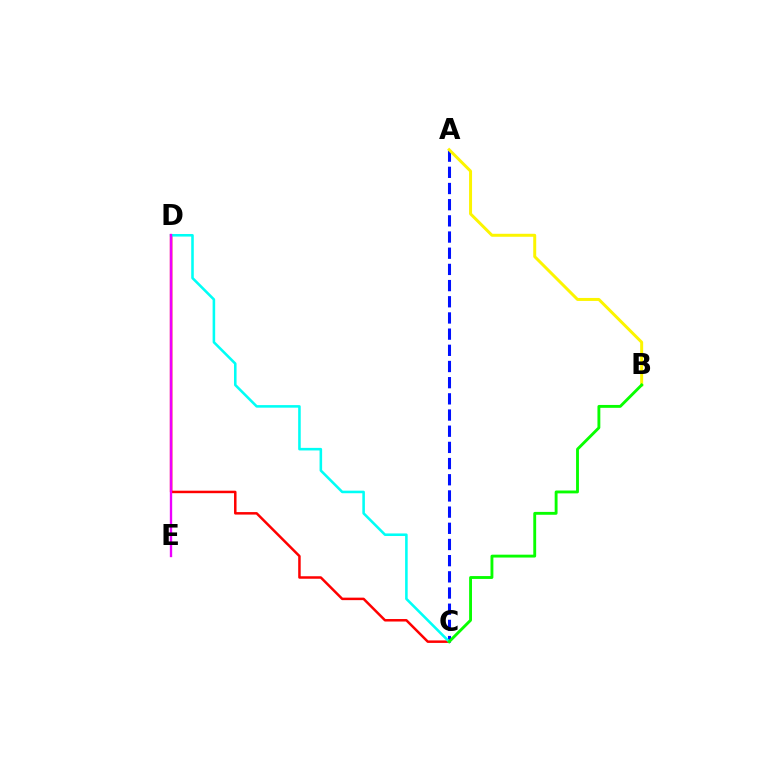{('C', 'D'): [{'color': '#ff0000', 'line_style': 'solid', 'thickness': 1.8}, {'color': '#00fff6', 'line_style': 'solid', 'thickness': 1.85}], ('A', 'C'): [{'color': '#0010ff', 'line_style': 'dashed', 'thickness': 2.2}], ('D', 'E'): [{'color': '#ee00ff', 'line_style': 'solid', 'thickness': 1.69}], ('A', 'B'): [{'color': '#fcf500', 'line_style': 'solid', 'thickness': 2.14}], ('B', 'C'): [{'color': '#08ff00', 'line_style': 'solid', 'thickness': 2.07}]}